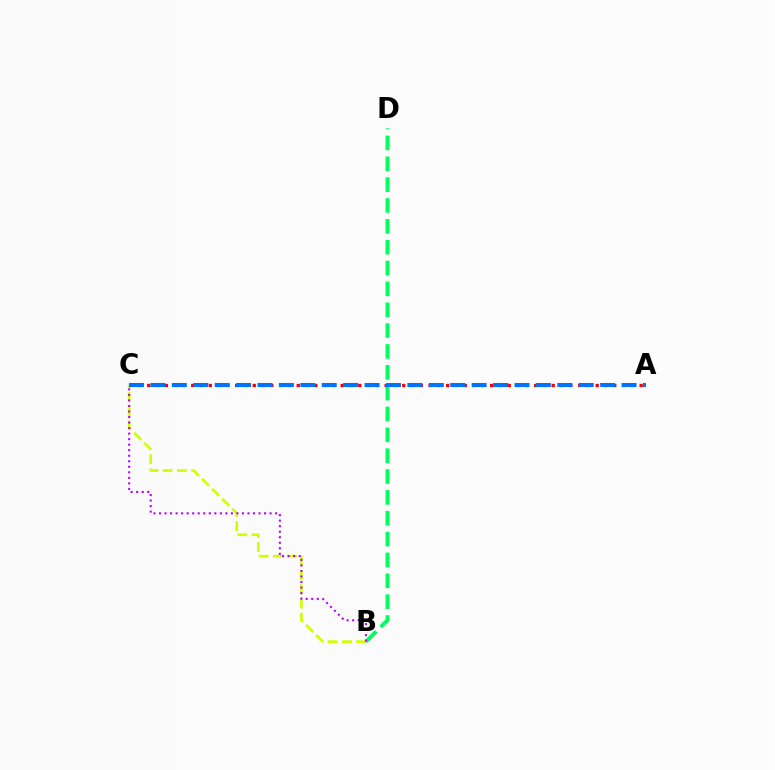{('B', 'D'): [{'color': '#00ff5c', 'line_style': 'dashed', 'thickness': 2.83}], ('B', 'C'): [{'color': '#d1ff00', 'line_style': 'dashed', 'thickness': 1.93}, {'color': '#b900ff', 'line_style': 'dotted', 'thickness': 1.5}], ('A', 'C'): [{'color': '#ff0000', 'line_style': 'dotted', 'thickness': 2.39}, {'color': '#0074ff', 'line_style': 'dashed', 'thickness': 2.91}]}